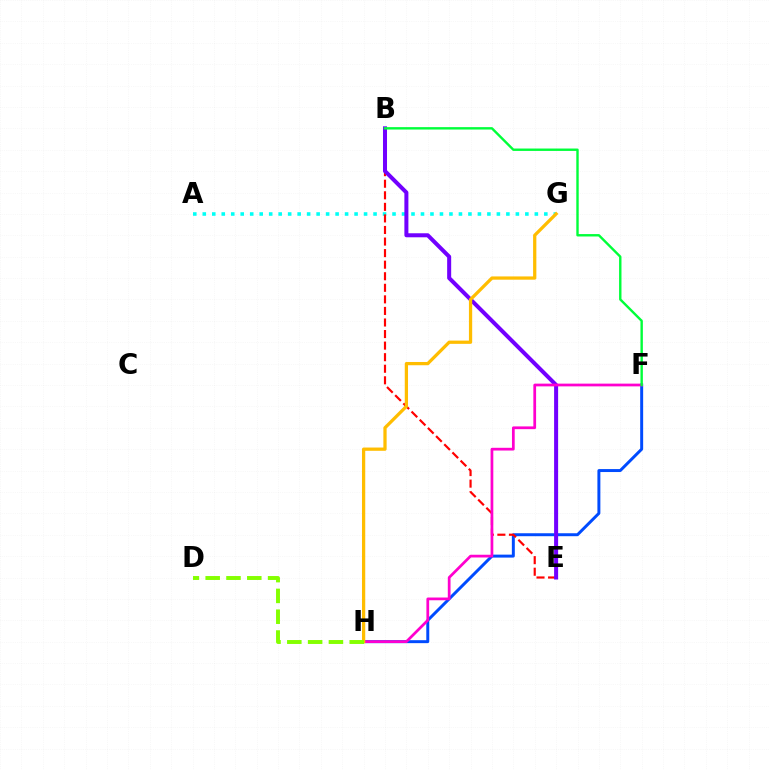{('A', 'G'): [{'color': '#00fff6', 'line_style': 'dotted', 'thickness': 2.58}], ('F', 'H'): [{'color': '#004bff', 'line_style': 'solid', 'thickness': 2.13}, {'color': '#ff00cf', 'line_style': 'solid', 'thickness': 1.97}], ('B', 'E'): [{'color': '#ff0000', 'line_style': 'dashed', 'thickness': 1.57}, {'color': '#7200ff', 'line_style': 'solid', 'thickness': 2.89}], ('G', 'H'): [{'color': '#ffbd00', 'line_style': 'solid', 'thickness': 2.35}], ('B', 'F'): [{'color': '#00ff39', 'line_style': 'solid', 'thickness': 1.73}], ('D', 'H'): [{'color': '#84ff00', 'line_style': 'dashed', 'thickness': 2.83}]}